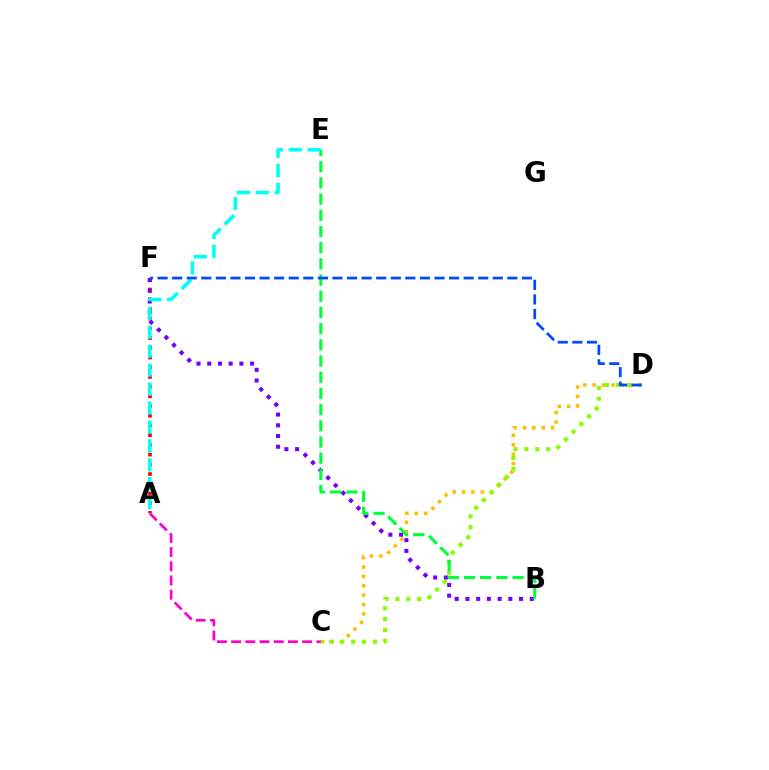{('A', 'F'): [{'color': '#ff0000', 'line_style': 'dotted', 'thickness': 2.64}], ('C', 'D'): [{'color': '#ffbd00', 'line_style': 'dotted', 'thickness': 2.55}, {'color': '#84ff00', 'line_style': 'dotted', 'thickness': 2.96}], ('B', 'F'): [{'color': '#7200ff', 'line_style': 'dotted', 'thickness': 2.91}], ('B', 'E'): [{'color': '#00ff39', 'line_style': 'dashed', 'thickness': 2.2}], ('A', 'E'): [{'color': '#00fff6', 'line_style': 'dashed', 'thickness': 2.57}], ('A', 'C'): [{'color': '#ff00cf', 'line_style': 'dashed', 'thickness': 1.93}], ('D', 'F'): [{'color': '#004bff', 'line_style': 'dashed', 'thickness': 1.98}]}